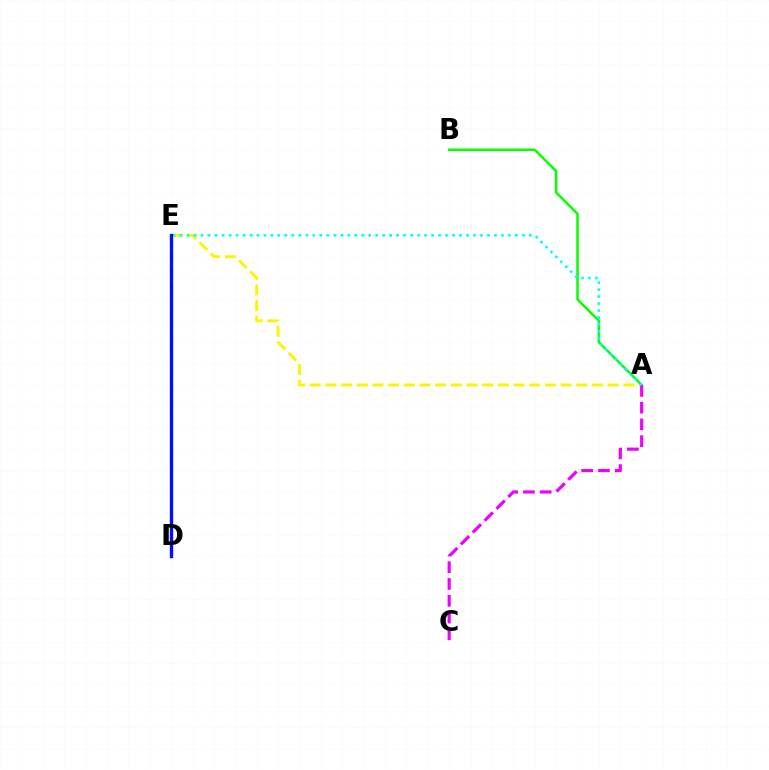{('D', 'E'): [{'color': '#ff0000', 'line_style': 'dashed', 'thickness': 2.21}, {'color': '#0010ff', 'line_style': 'solid', 'thickness': 2.4}], ('A', 'E'): [{'color': '#fcf500', 'line_style': 'dashed', 'thickness': 2.13}, {'color': '#00fff6', 'line_style': 'dotted', 'thickness': 1.9}], ('A', 'B'): [{'color': '#08ff00', 'line_style': 'solid', 'thickness': 1.8}], ('A', 'C'): [{'color': '#ee00ff', 'line_style': 'dashed', 'thickness': 2.28}]}